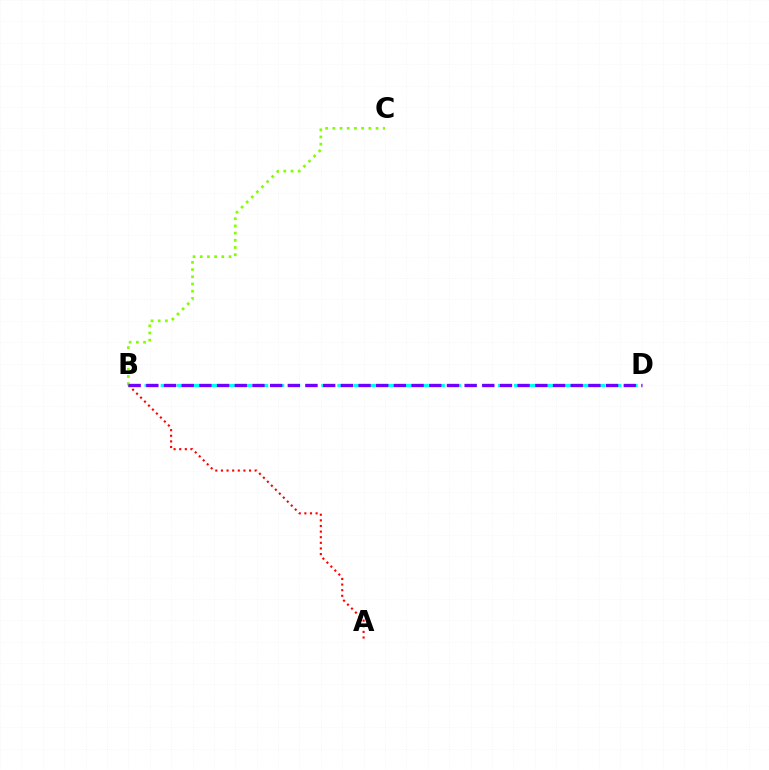{('A', 'B'): [{'color': '#ff0000', 'line_style': 'dotted', 'thickness': 1.53}], ('B', 'D'): [{'color': '#00fff6', 'line_style': 'dashed', 'thickness': 2.18}, {'color': '#7200ff', 'line_style': 'dashed', 'thickness': 2.4}], ('B', 'C'): [{'color': '#84ff00', 'line_style': 'dotted', 'thickness': 1.96}]}